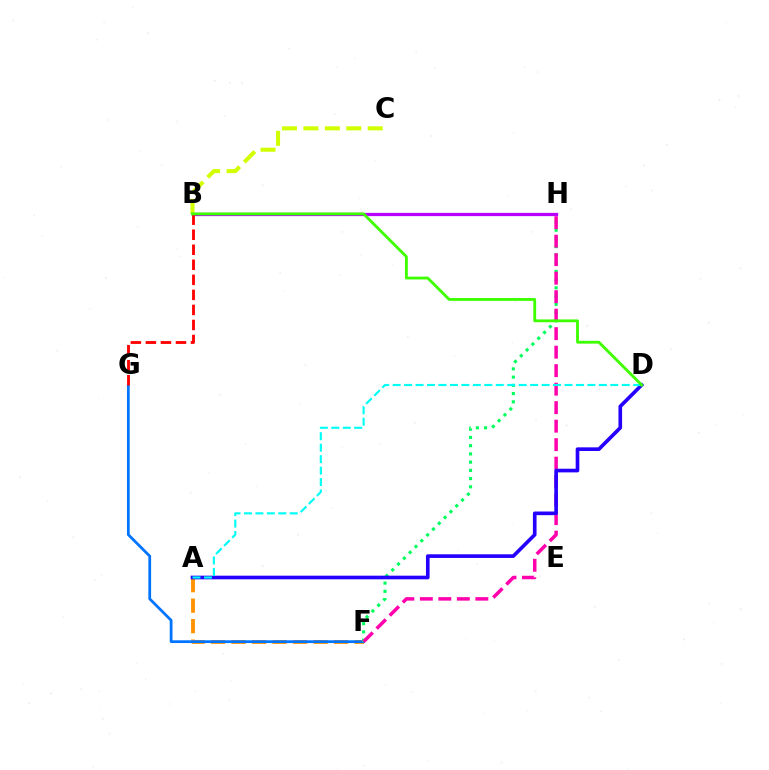{('A', 'F'): [{'color': '#ff9400', 'line_style': 'dashed', 'thickness': 2.78}], ('F', 'G'): [{'color': '#0074ff', 'line_style': 'solid', 'thickness': 1.99}], ('B', 'C'): [{'color': '#d1ff00', 'line_style': 'dashed', 'thickness': 2.91}], ('F', 'H'): [{'color': '#00ff5c', 'line_style': 'dotted', 'thickness': 2.24}, {'color': '#ff00ac', 'line_style': 'dashed', 'thickness': 2.51}], ('A', 'D'): [{'color': '#2500ff', 'line_style': 'solid', 'thickness': 2.62}, {'color': '#00fff6', 'line_style': 'dashed', 'thickness': 1.56}], ('B', 'H'): [{'color': '#b900ff', 'line_style': 'solid', 'thickness': 2.35}], ('B', 'G'): [{'color': '#ff0000', 'line_style': 'dashed', 'thickness': 2.04}], ('B', 'D'): [{'color': '#3dff00', 'line_style': 'solid', 'thickness': 2.04}]}